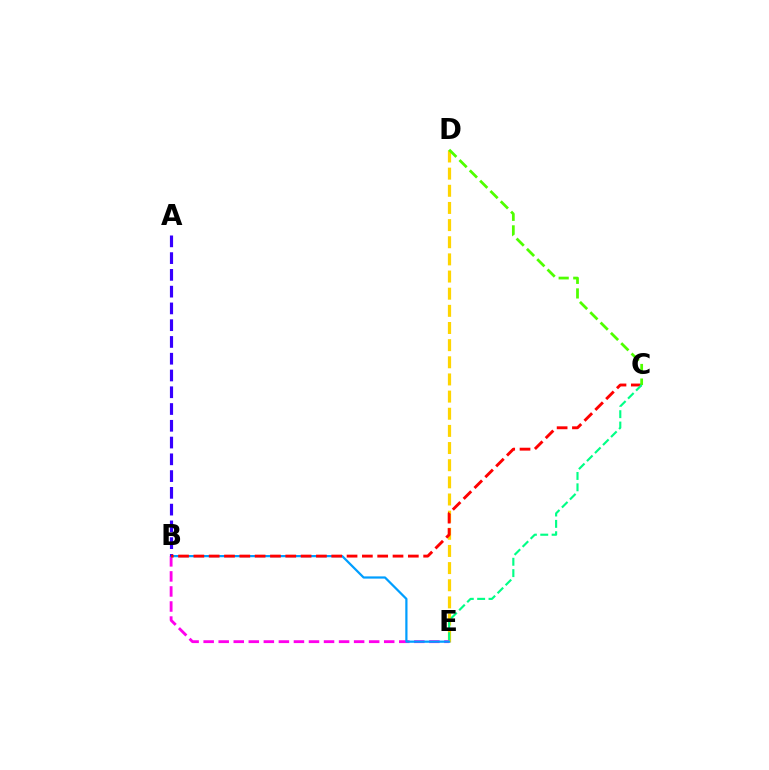{('D', 'E'): [{'color': '#ffd500', 'line_style': 'dashed', 'thickness': 2.33}], ('B', 'E'): [{'color': '#ff00ed', 'line_style': 'dashed', 'thickness': 2.04}, {'color': '#009eff', 'line_style': 'solid', 'thickness': 1.6}], ('A', 'B'): [{'color': '#3700ff', 'line_style': 'dashed', 'thickness': 2.28}], ('B', 'C'): [{'color': '#ff0000', 'line_style': 'dashed', 'thickness': 2.08}], ('C', 'D'): [{'color': '#4fff00', 'line_style': 'dashed', 'thickness': 1.98}], ('C', 'E'): [{'color': '#00ff86', 'line_style': 'dashed', 'thickness': 1.54}]}